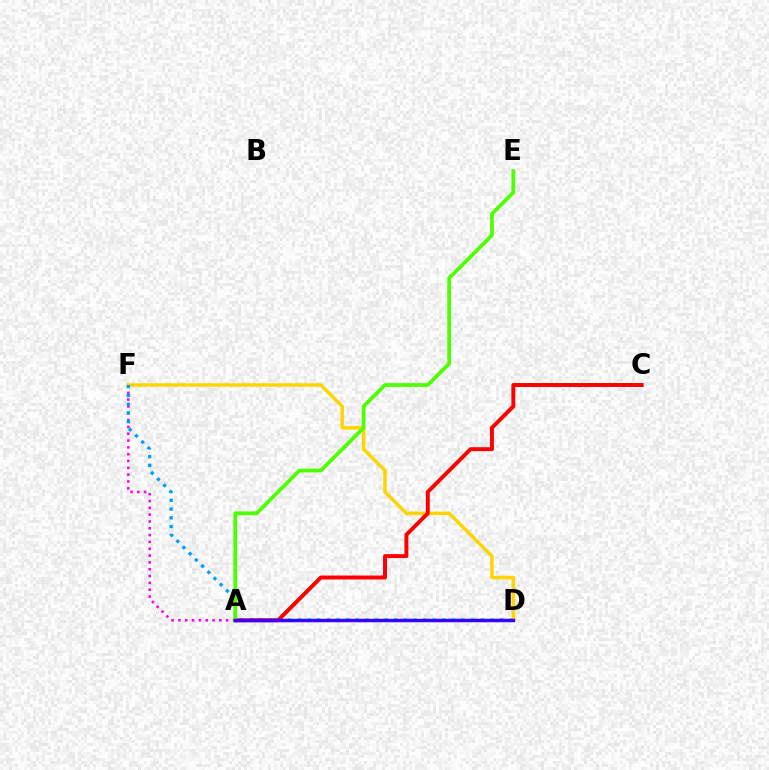{('A', 'D'): [{'color': '#00ff86', 'line_style': 'dotted', 'thickness': 2.61}, {'color': '#3700ff', 'line_style': 'solid', 'thickness': 2.51}], ('A', 'F'): [{'color': '#ff00ed', 'line_style': 'dotted', 'thickness': 1.85}, {'color': '#009eff', 'line_style': 'dotted', 'thickness': 2.38}], ('D', 'F'): [{'color': '#ffd500', 'line_style': 'solid', 'thickness': 2.5}], ('A', 'C'): [{'color': '#ff0000', 'line_style': 'solid', 'thickness': 2.84}], ('A', 'E'): [{'color': '#4fff00', 'line_style': 'solid', 'thickness': 2.71}]}